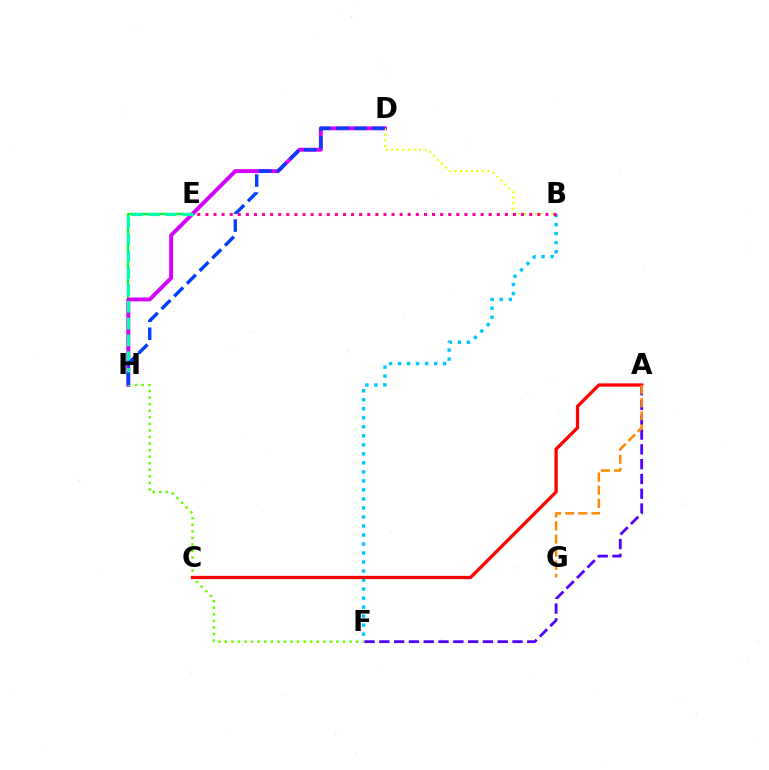{('E', 'H'): [{'color': '#00ff27', 'line_style': 'solid', 'thickness': 1.62}, {'color': '#00ffaf', 'line_style': 'dashed', 'thickness': 2.28}], ('D', 'H'): [{'color': '#d600ff', 'line_style': 'solid', 'thickness': 2.8}, {'color': '#003fff', 'line_style': 'dashed', 'thickness': 2.44}], ('F', 'H'): [{'color': '#66ff00', 'line_style': 'dotted', 'thickness': 1.78}], ('A', 'F'): [{'color': '#4f00ff', 'line_style': 'dashed', 'thickness': 2.01}], ('B', 'F'): [{'color': '#00c7ff', 'line_style': 'dotted', 'thickness': 2.45}], ('B', 'D'): [{'color': '#eeff00', 'line_style': 'dotted', 'thickness': 1.5}], ('A', 'C'): [{'color': '#ff0000', 'line_style': 'solid', 'thickness': 2.36}], ('A', 'G'): [{'color': '#ff8800', 'line_style': 'dashed', 'thickness': 1.78}], ('B', 'E'): [{'color': '#ff00a0', 'line_style': 'dotted', 'thickness': 2.2}]}